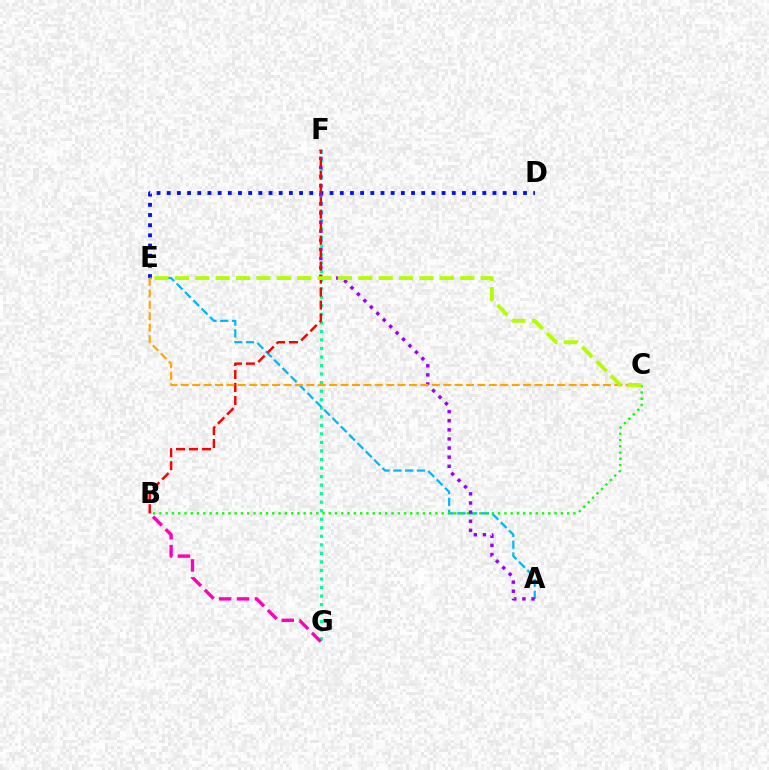{('F', 'G'): [{'color': '#00ff9d', 'line_style': 'dotted', 'thickness': 2.32}], ('D', 'E'): [{'color': '#0010ff', 'line_style': 'dotted', 'thickness': 2.77}], ('A', 'E'): [{'color': '#00b5ff', 'line_style': 'dashed', 'thickness': 1.6}], ('B', 'C'): [{'color': '#08ff00', 'line_style': 'dotted', 'thickness': 1.7}], ('B', 'G'): [{'color': '#ff00bd', 'line_style': 'dashed', 'thickness': 2.43}], ('A', 'F'): [{'color': '#9b00ff', 'line_style': 'dotted', 'thickness': 2.48}], ('B', 'F'): [{'color': '#ff0000', 'line_style': 'dashed', 'thickness': 1.76}], ('C', 'E'): [{'color': '#ffa500', 'line_style': 'dashed', 'thickness': 1.55}, {'color': '#b3ff00', 'line_style': 'dashed', 'thickness': 2.77}]}